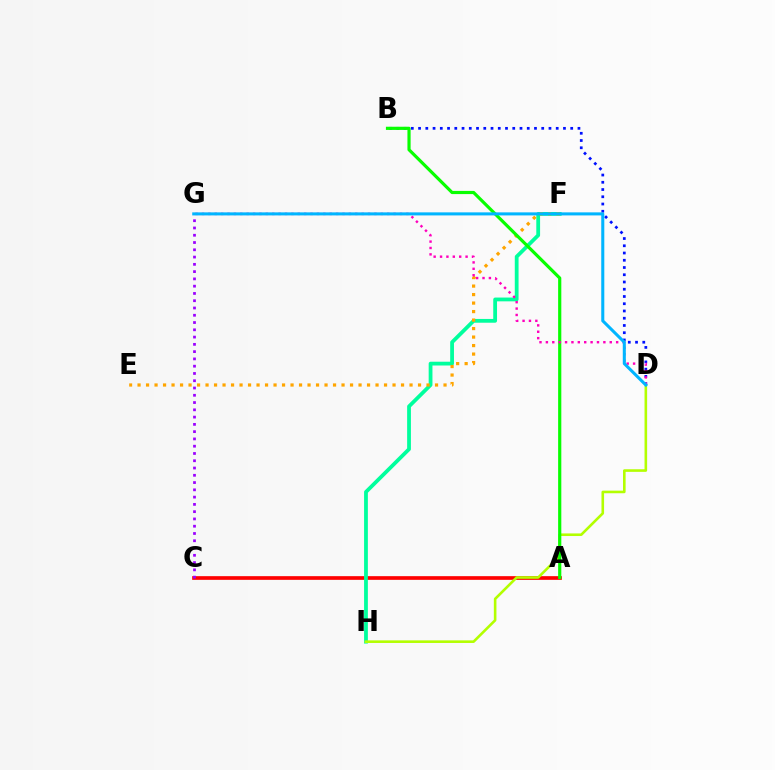{('A', 'C'): [{'color': '#ff0000', 'line_style': 'solid', 'thickness': 2.65}], ('F', 'H'): [{'color': '#00ff9d', 'line_style': 'solid', 'thickness': 2.72}], ('C', 'G'): [{'color': '#9b00ff', 'line_style': 'dotted', 'thickness': 1.98}], ('D', 'H'): [{'color': '#b3ff00', 'line_style': 'solid', 'thickness': 1.87}], ('B', 'D'): [{'color': '#0010ff', 'line_style': 'dotted', 'thickness': 1.97}], ('E', 'F'): [{'color': '#ffa500', 'line_style': 'dotted', 'thickness': 2.31}], ('A', 'B'): [{'color': '#08ff00', 'line_style': 'solid', 'thickness': 2.29}], ('D', 'G'): [{'color': '#ff00bd', 'line_style': 'dotted', 'thickness': 1.74}, {'color': '#00b5ff', 'line_style': 'solid', 'thickness': 2.2}]}